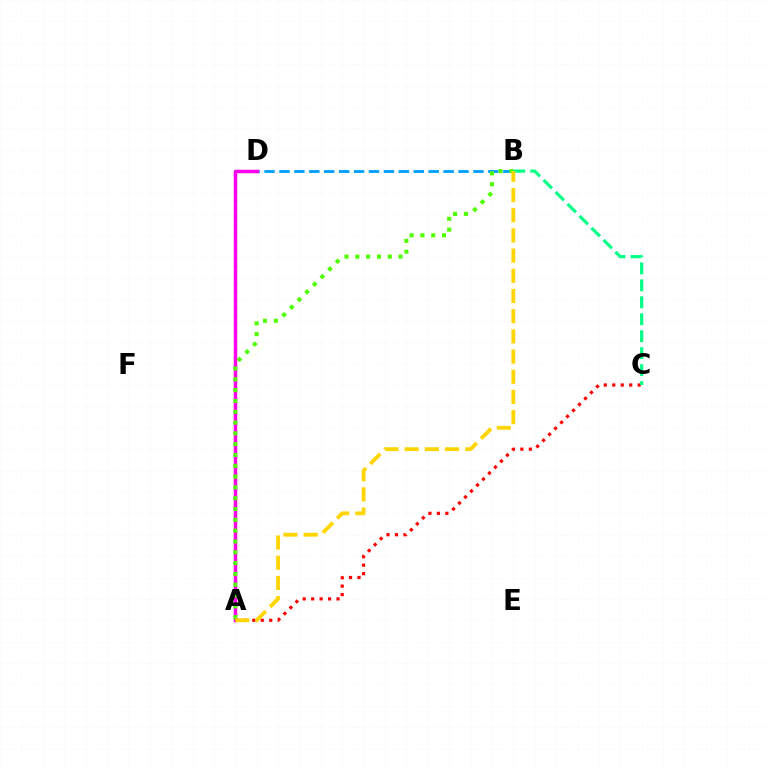{('A', 'D'): [{'color': '#3700ff', 'line_style': 'dotted', 'thickness': 2.24}, {'color': '#ff00ed', 'line_style': 'solid', 'thickness': 2.49}], ('B', 'D'): [{'color': '#009eff', 'line_style': 'dashed', 'thickness': 2.03}], ('A', 'B'): [{'color': '#4fff00', 'line_style': 'dotted', 'thickness': 2.94}, {'color': '#ffd500', 'line_style': 'dashed', 'thickness': 2.74}], ('A', 'C'): [{'color': '#ff0000', 'line_style': 'dotted', 'thickness': 2.3}], ('B', 'C'): [{'color': '#00ff86', 'line_style': 'dashed', 'thickness': 2.3}]}